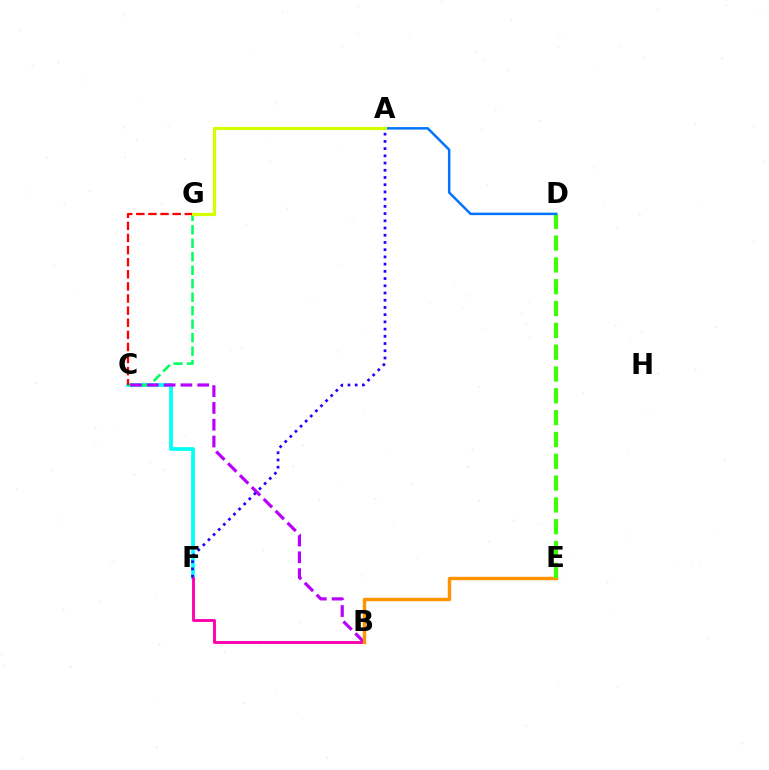{('C', 'F'): [{'color': '#00fff6', 'line_style': 'solid', 'thickness': 2.69}], ('C', 'G'): [{'color': '#00ff5c', 'line_style': 'dashed', 'thickness': 1.83}, {'color': '#ff0000', 'line_style': 'dashed', 'thickness': 1.64}], ('B', 'F'): [{'color': '#ff00ac', 'line_style': 'solid', 'thickness': 2.07}], ('B', 'C'): [{'color': '#b900ff', 'line_style': 'dashed', 'thickness': 2.28}], ('B', 'E'): [{'color': '#ff9400', 'line_style': 'solid', 'thickness': 2.46}], ('D', 'E'): [{'color': '#3dff00', 'line_style': 'dashed', 'thickness': 2.96}], ('A', 'D'): [{'color': '#0074ff', 'line_style': 'solid', 'thickness': 1.78}], ('A', 'F'): [{'color': '#2500ff', 'line_style': 'dotted', 'thickness': 1.96}], ('A', 'G'): [{'color': '#d1ff00', 'line_style': 'solid', 'thickness': 2.3}]}